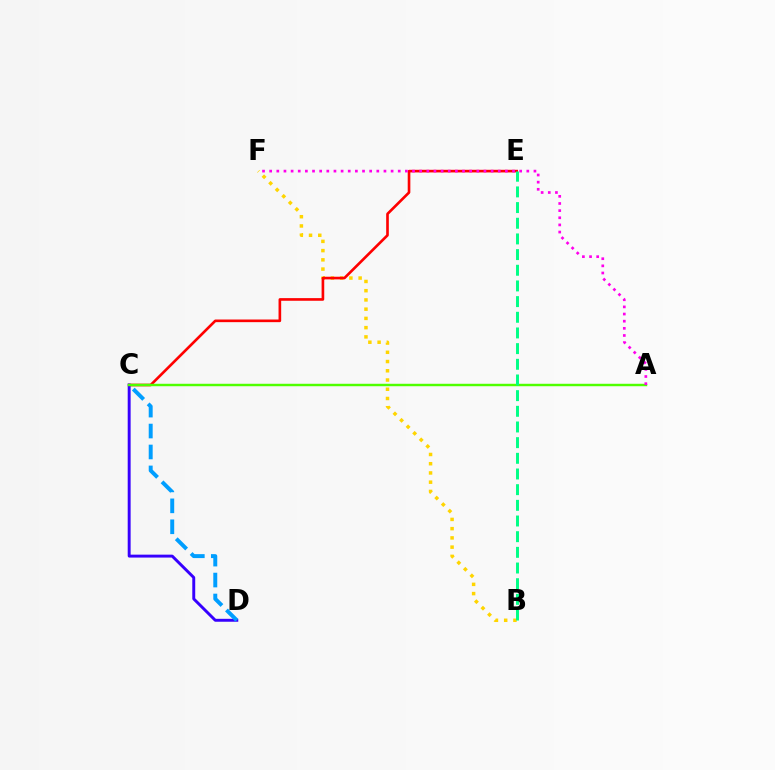{('B', 'F'): [{'color': '#ffd500', 'line_style': 'dotted', 'thickness': 2.51}], ('C', 'E'): [{'color': '#ff0000', 'line_style': 'solid', 'thickness': 1.9}], ('C', 'D'): [{'color': '#3700ff', 'line_style': 'solid', 'thickness': 2.11}, {'color': '#009eff', 'line_style': 'dashed', 'thickness': 2.84}], ('A', 'C'): [{'color': '#4fff00', 'line_style': 'solid', 'thickness': 1.76}], ('B', 'E'): [{'color': '#00ff86', 'line_style': 'dashed', 'thickness': 2.13}], ('A', 'F'): [{'color': '#ff00ed', 'line_style': 'dotted', 'thickness': 1.94}]}